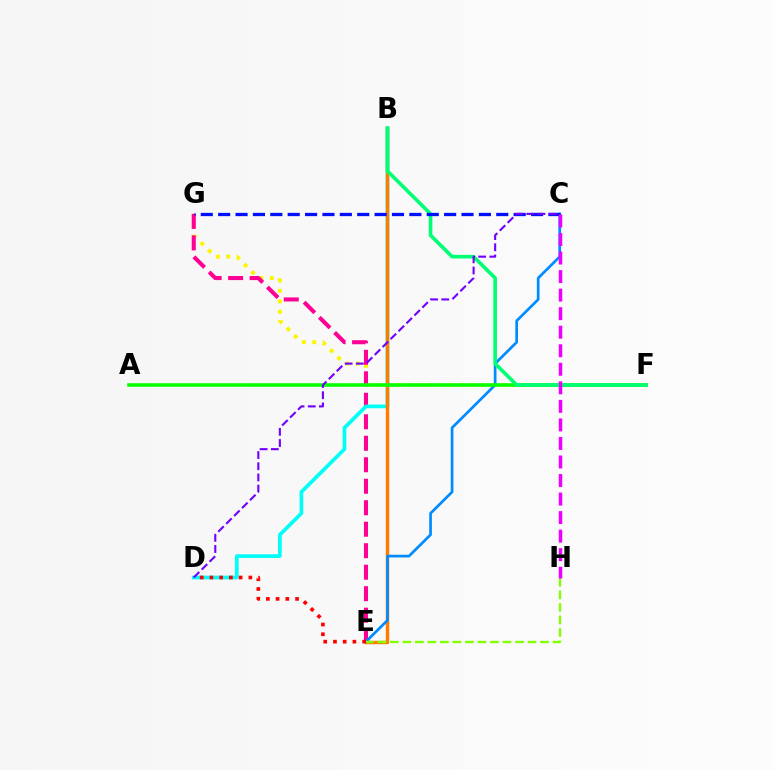{('F', 'G'): [{'color': '#fcf500', 'line_style': 'dotted', 'thickness': 2.84}], ('E', 'G'): [{'color': '#ff0094', 'line_style': 'dashed', 'thickness': 2.92}], ('B', 'D'): [{'color': '#00fff6', 'line_style': 'solid', 'thickness': 2.66}], ('B', 'E'): [{'color': '#ff7c00', 'line_style': 'solid', 'thickness': 2.47}], ('C', 'E'): [{'color': '#008cff', 'line_style': 'solid', 'thickness': 1.94}], ('A', 'F'): [{'color': '#08ff00', 'line_style': 'solid', 'thickness': 2.59}], ('B', 'F'): [{'color': '#00ff74', 'line_style': 'solid', 'thickness': 2.61}], ('C', 'G'): [{'color': '#0010ff', 'line_style': 'dashed', 'thickness': 2.36}], ('C', 'D'): [{'color': '#7200ff', 'line_style': 'dashed', 'thickness': 1.52}], ('E', 'H'): [{'color': '#84ff00', 'line_style': 'dashed', 'thickness': 1.7}], ('D', 'E'): [{'color': '#ff0000', 'line_style': 'dotted', 'thickness': 2.64}], ('C', 'H'): [{'color': '#ee00ff', 'line_style': 'dashed', 'thickness': 2.52}]}